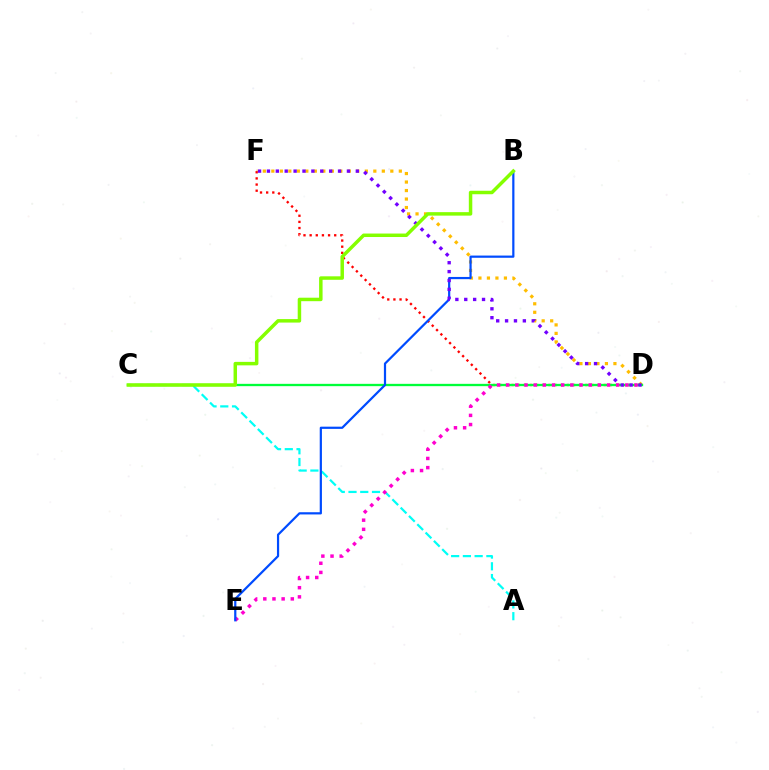{('A', 'C'): [{'color': '#00fff6', 'line_style': 'dashed', 'thickness': 1.6}], ('D', 'F'): [{'color': '#ffbd00', 'line_style': 'dotted', 'thickness': 2.31}, {'color': '#ff0000', 'line_style': 'dotted', 'thickness': 1.67}, {'color': '#7200ff', 'line_style': 'dotted', 'thickness': 2.41}], ('C', 'D'): [{'color': '#00ff39', 'line_style': 'solid', 'thickness': 1.67}], ('D', 'E'): [{'color': '#ff00cf', 'line_style': 'dotted', 'thickness': 2.49}], ('B', 'E'): [{'color': '#004bff', 'line_style': 'solid', 'thickness': 1.59}], ('B', 'C'): [{'color': '#84ff00', 'line_style': 'solid', 'thickness': 2.5}]}